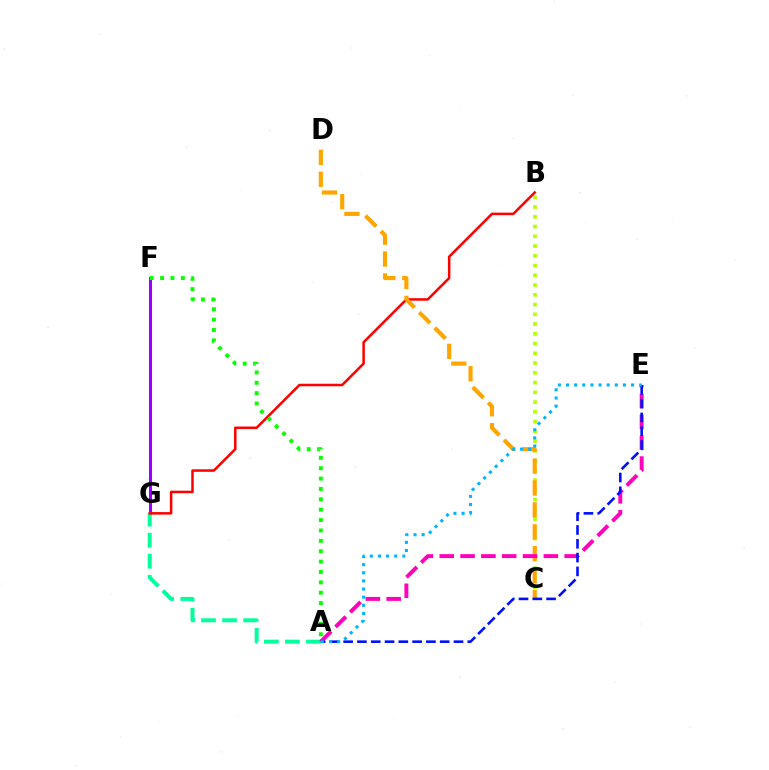{('F', 'G'): [{'color': '#9b00ff', 'line_style': 'solid', 'thickness': 2.19}], ('B', 'C'): [{'color': '#b3ff00', 'line_style': 'dotted', 'thickness': 2.65}], ('A', 'G'): [{'color': '#00ff9d', 'line_style': 'dashed', 'thickness': 2.86}], ('B', 'G'): [{'color': '#ff0000', 'line_style': 'solid', 'thickness': 1.81}], ('C', 'D'): [{'color': '#ffa500', 'line_style': 'dashed', 'thickness': 2.98}], ('A', 'E'): [{'color': '#ff00bd', 'line_style': 'dashed', 'thickness': 2.83}, {'color': '#0010ff', 'line_style': 'dashed', 'thickness': 1.87}, {'color': '#00b5ff', 'line_style': 'dotted', 'thickness': 2.21}], ('A', 'F'): [{'color': '#08ff00', 'line_style': 'dotted', 'thickness': 2.82}]}